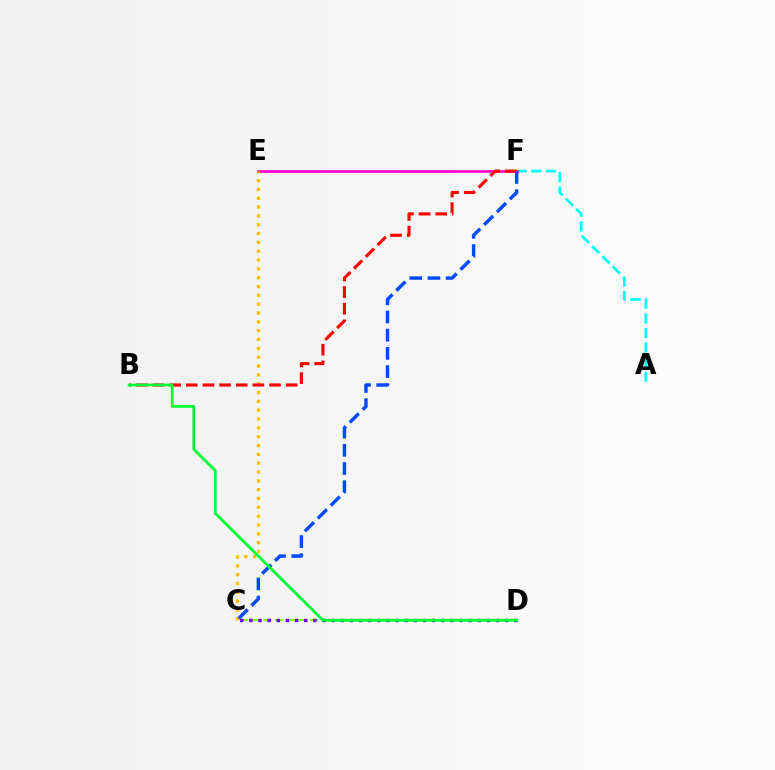{('C', 'D'): [{'color': '#84ff00', 'line_style': 'dashed', 'thickness': 1.59}, {'color': '#7200ff', 'line_style': 'dotted', 'thickness': 2.48}], ('A', 'F'): [{'color': '#00fff6', 'line_style': 'dashed', 'thickness': 1.98}], ('E', 'F'): [{'color': '#ff00cf', 'line_style': 'solid', 'thickness': 1.9}], ('C', 'E'): [{'color': '#ffbd00', 'line_style': 'dotted', 'thickness': 2.4}], ('B', 'F'): [{'color': '#ff0000', 'line_style': 'dashed', 'thickness': 2.26}], ('C', 'F'): [{'color': '#004bff', 'line_style': 'dashed', 'thickness': 2.47}], ('B', 'D'): [{'color': '#00ff39', 'line_style': 'solid', 'thickness': 2.03}]}